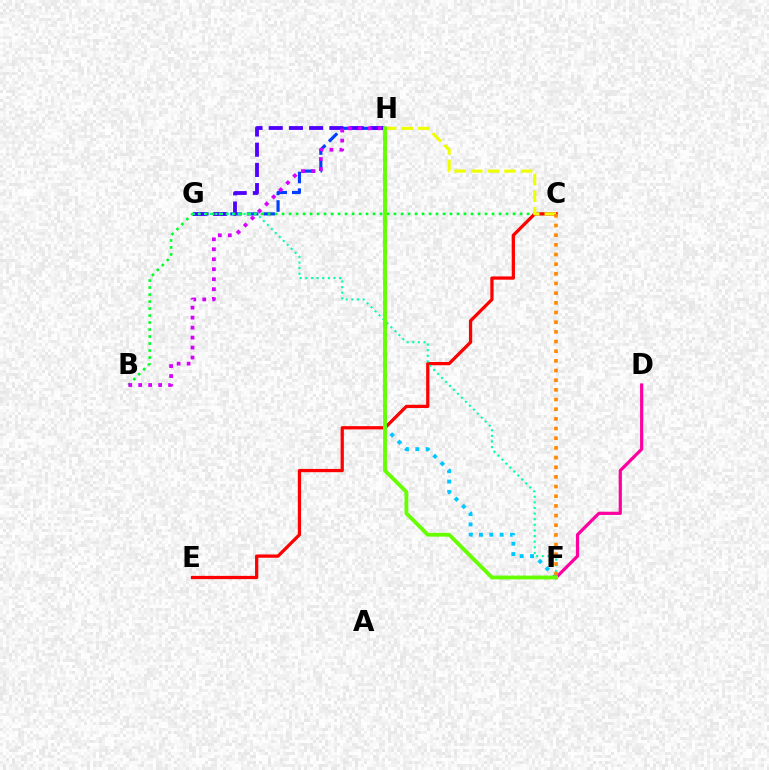{('G', 'H'): [{'color': '#003fff', 'line_style': 'dashed', 'thickness': 2.26}, {'color': '#4f00ff', 'line_style': 'dashed', 'thickness': 2.75}], ('B', 'C'): [{'color': '#00ff27', 'line_style': 'dotted', 'thickness': 1.9}], ('C', 'E'): [{'color': '#ff0000', 'line_style': 'solid', 'thickness': 2.35}], ('F', 'G'): [{'color': '#00ffaf', 'line_style': 'dotted', 'thickness': 1.53}], ('D', 'F'): [{'color': '#ff00a0', 'line_style': 'solid', 'thickness': 2.31}], ('C', 'H'): [{'color': '#eeff00', 'line_style': 'dashed', 'thickness': 2.26}], ('F', 'H'): [{'color': '#00c7ff', 'line_style': 'dotted', 'thickness': 2.81}, {'color': '#66ff00', 'line_style': 'solid', 'thickness': 2.76}], ('C', 'F'): [{'color': '#ff8800', 'line_style': 'dotted', 'thickness': 2.63}], ('B', 'H'): [{'color': '#d600ff', 'line_style': 'dotted', 'thickness': 2.71}]}